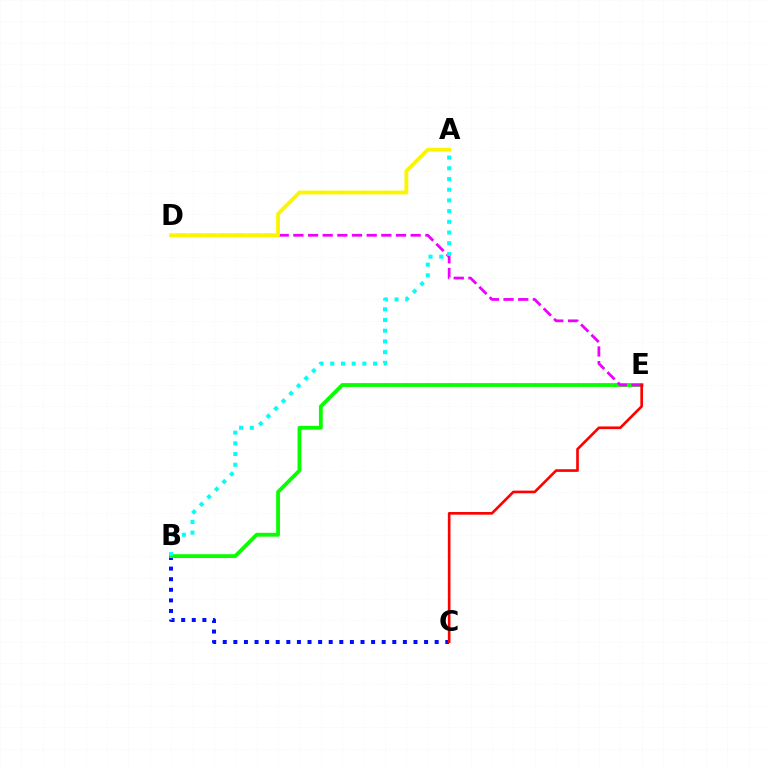{('B', 'C'): [{'color': '#0010ff', 'line_style': 'dotted', 'thickness': 2.88}], ('B', 'E'): [{'color': '#08ff00', 'line_style': 'solid', 'thickness': 2.74}], ('D', 'E'): [{'color': '#ee00ff', 'line_style': 'dashed', 'thickness': 1.99}], ('A', 'B'): [{'color': '#00fff6', 'line_style': 'dotted', 'thickness': 2.91}], ('A', 'D'): [{'color': '#fcf500', 'line_style': 'solid', 'thickness': 2.76}], ('C', 'E'): [{'color': '#ff0000', 'line_style': 'solid', 'thickness': 1.91}]}